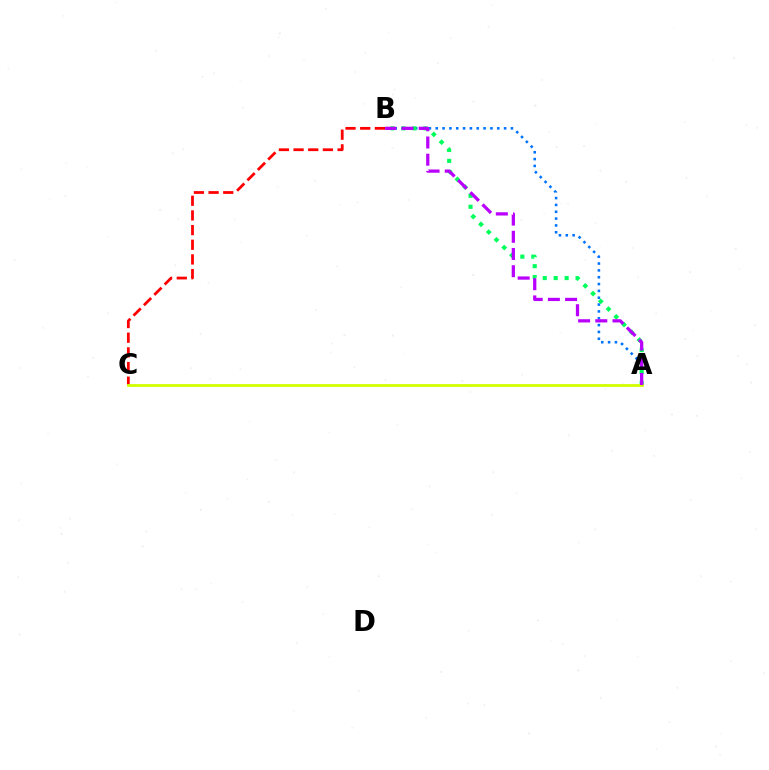{('A', 'B'): [{'color': '#0074ff', 'line_style': 'dotted', 'thickness': 1.86}, {'color': '#00ff5c', 'line_style': 'dotted', 'thickness': 2.97}, {'color': '#b900ff', 'line_style': 'dashed', 'thickness': 2.34}], ('B', 'C'): [{'color': '#ff0000', 'line_style': 'dashed', 'thickness': 1.99}], ('A', 'C'): [{'color': '#d1ff00', 'line_style': 'solid', 'thickness': 2.03}]}